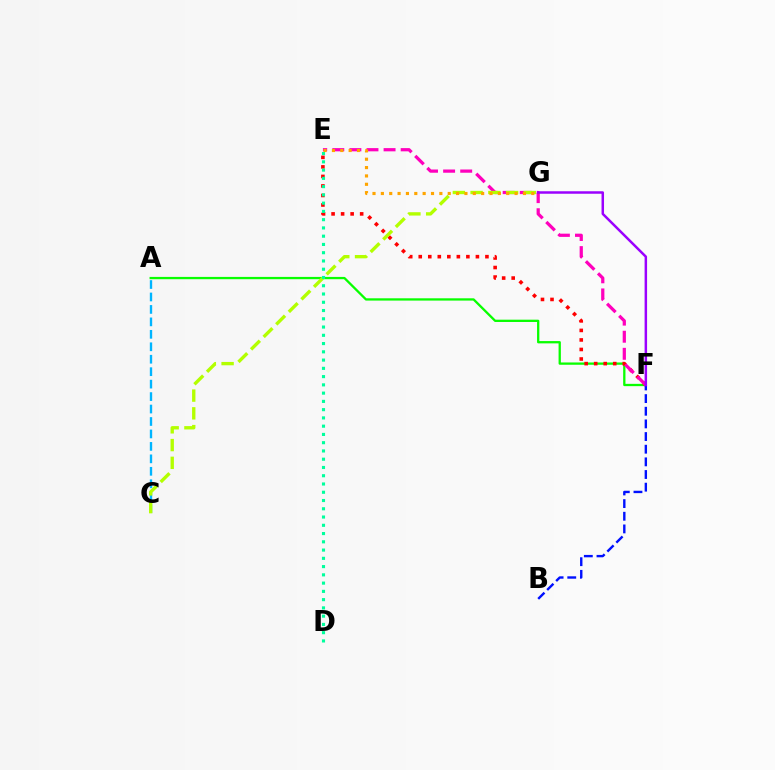{('A', 'F'): [{'color': '#08ff00', 'line_style': 'solid', 'thickness': 1.65}], ('E', 'F'): [{'color': '#ff0000', 'line_style': 'dotted', 'thickness': 2.59}, {'color': '#ff00bd', 'line_style': 'dashed', 'thickness': 2.32}], ('A', 'C'): [{'color': '#00b5ff', 'line_style': 'dashed', 'thickness': 1.69}], ('B', 'F'): [{'color': '#0010ff', 'line_style': 'dashed', 'thickness': 1.72}], ('F', 'G'): [{'color': '#9b00ff', 'line_style': 'solid', 'thickness': 1.79}], ('C', 'G'): [{'color': '#b3ff00', 'line_style': 'dashed', 'thickness': 2.41}], ('D', 'E'): [{'color': '#00ff9d', 'line_style': 'dotted', 'thickness': 2.24}], ('E', 'G'): [{'color': '#ffa500', 'line_style': 'dotted', 'thickness': 2.27}]}